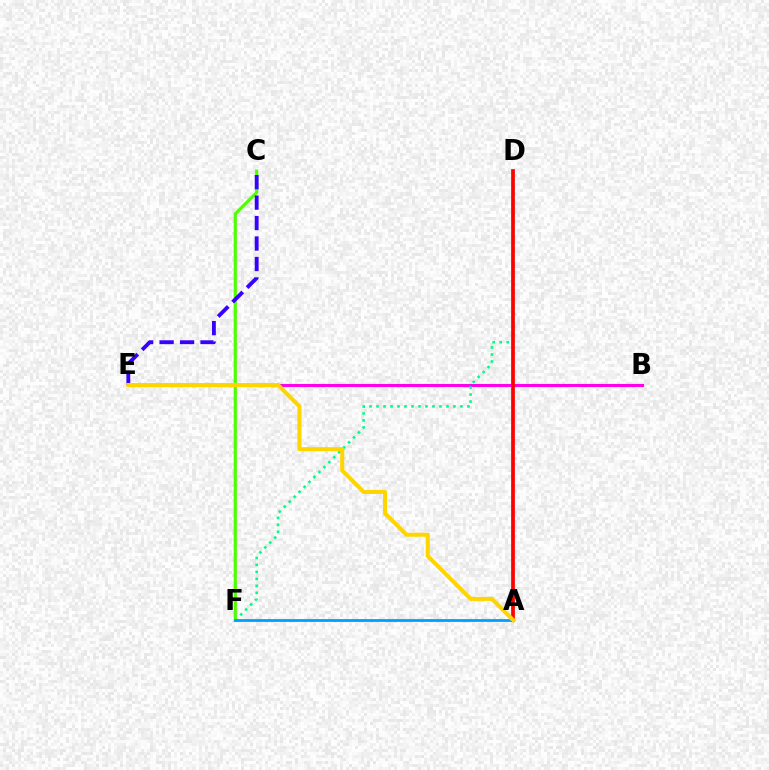{('B', 'E'): [{'color': '#ff00ed', 'line_style': 'solid', 'thickness': 2.23}], ('D', 'F'): [{'color': '#00ff86', 'line_style': 'dotted', 'thickness': 1.9}], ('C', 'F'): [{'color': '#4fff00', 'line_style': 'solid', 'thickness': 2.28}], ('C', 'E'): [{'color': '#3700ff', 'line_style': 'dashed', 'thickness': 2.78}], ('A', 'F'): [{'color': '#009eff', 'line_style': 'solid', 'thickness': 2.0}], ('A', 'D'): [{'color': '#ff0000', 'line_style': 'solid', 'thickness': 2.68}], ('A', 'E'): [{'color': '#ffd500', 'line_style': 'solid', 'thickness': 2.91}]}